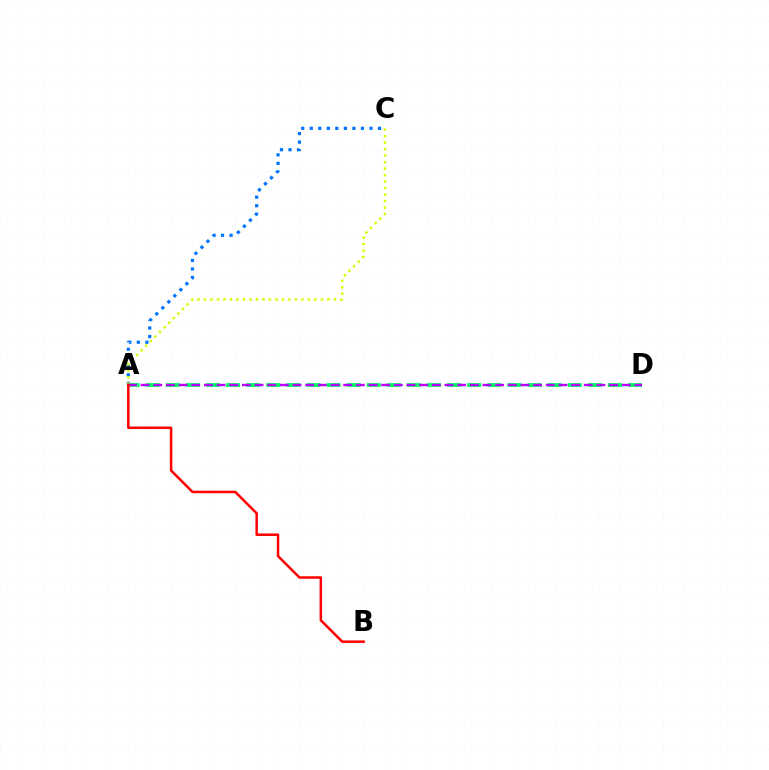{('A', 'C'): [{'color': '#0074ff', 'line_style': 'dotted', 'thickness': 2.32}, {'color': '#d1ff00', 'line_style': 'dotted', 'thickness': 1.76}], ('A', 'D'): [{'color': '#00ff5c', 'line_style': 'dashed', 'thickness': 2.73}, {'color': '#b900ff', 'line_style': 'dashed', 'thickness': 1.72}], ('A', 'B'): [{'color': '#ff0000', 'line_style': 'solid', 'thickness': 1.8}]}